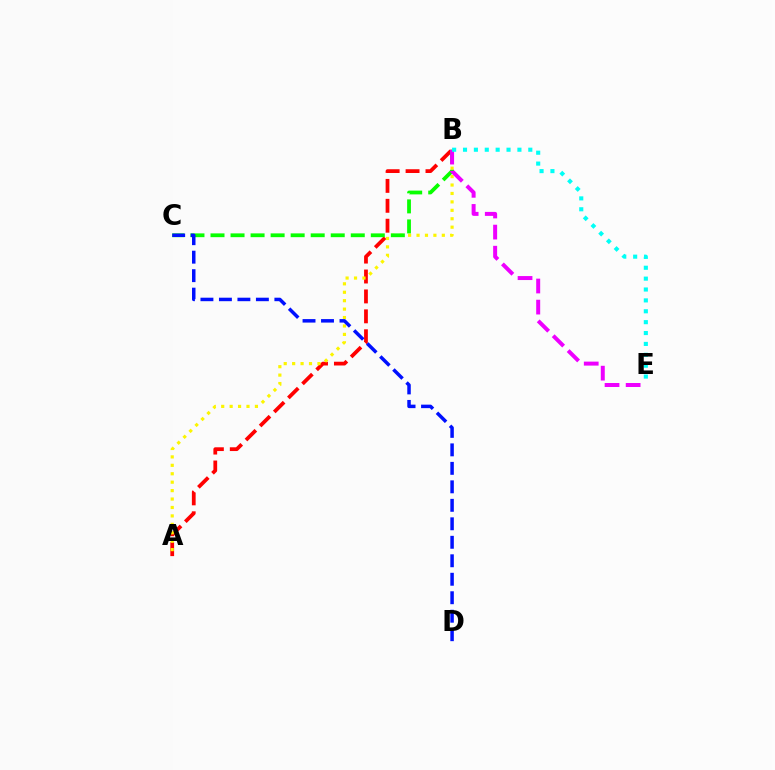{('A', 'B'): [{'color': '#ff0000', 'line_style': 'dashed', 'thickness': 2.71}, {'color': '#fcf500', 'line_style': 'dotted', 'thickness': 2.29}], ('B', 'C'): [{'color': '#08ff00', 'line_style': 'dashed', 'thickness': 2.72}], ('B', 'E'): [{'color': '#ee00ff', 'line_style': 'dashed', 'thickness': 2.87}, {'color': '#00fff6', 'line_style': 'dotted', 'thickness': 2.96}], ('C', 'D'): [{'color': '#0010ff', 'line_style': 'dashed', 'thickness': 2.51}]}